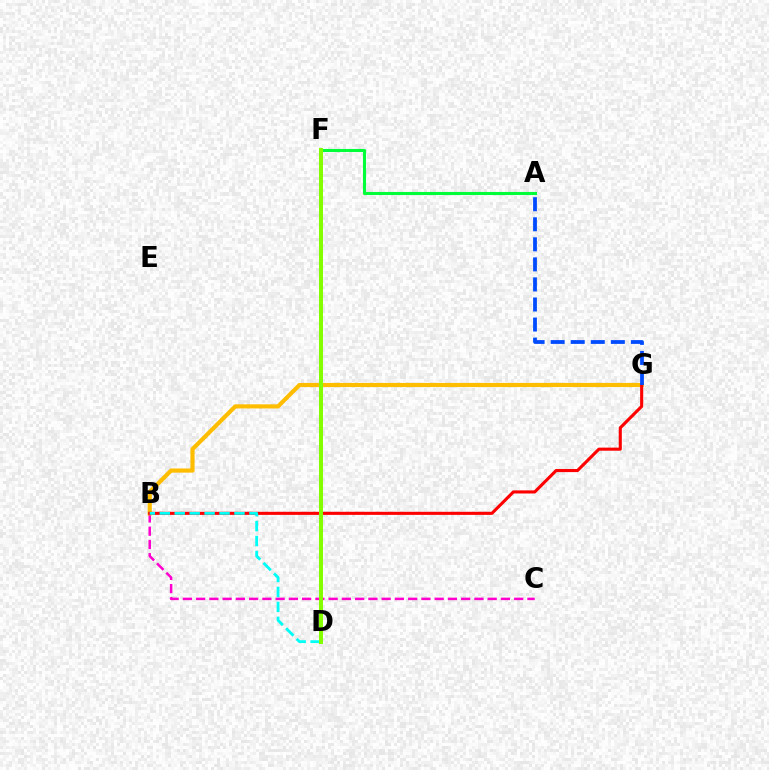{('A', 'F'): [{'color': '#00ff39', 'line_style': 'solid', 'thickness': 2.23}], ('B', 'C'): [{'color': '#ff00cf', 'line_style': 'dashed', 'thickness': 1.8}], ('B', 'G'): [{'color': '#ffbd00', 'line_style': 'solid', 'thickness': 2.99}, {'color': '#ff0000', 'line_style': 'solid', 'thickness': 2.22}], ('B', 'D'): [{'color': '#00fff6', 'line_style': 'dashed', 'thickness': 2.03}], ('D', 'F'): [{'color': '#7200ff', 'line_style': 'dashed', 'thickness': 2.87}, {'color': '#84ff00', 'line_style': 'solid', 'thickness': 2.88}], ('A', 'G'): [{'color': '#004bff', 'line_style': 'dashed', 'thickness': 2.72}]}